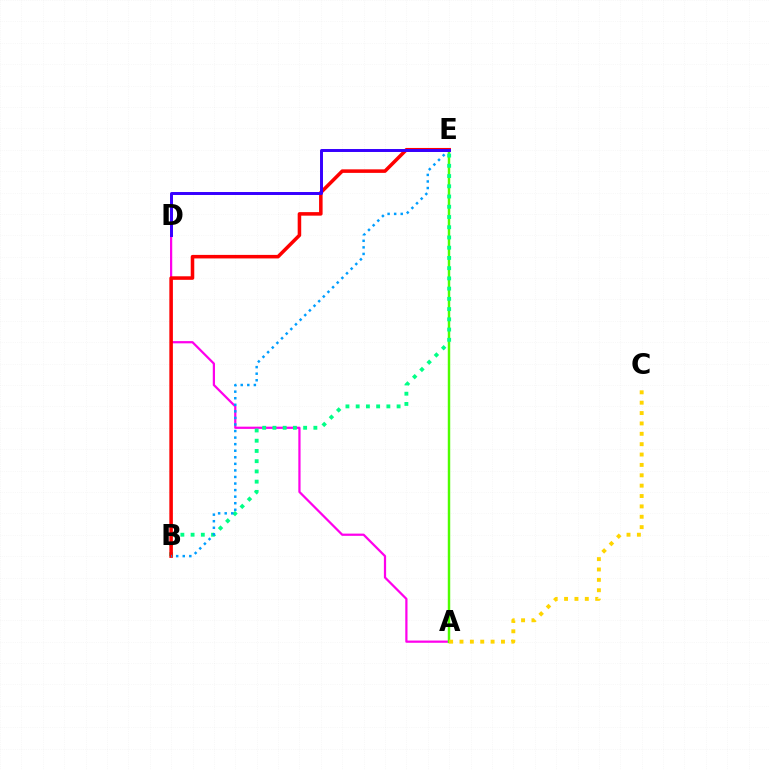{('A', 'D'): [{'color': '#ff00ed', 'line_style': 'solid', 'thickness': 1.61}], ('A', 'E'): [{'color': '#4fff00', 'line_style': 'solid', 'thickness': 1.76}], ('B', 'E'): [{'color': '#00ff86', 'line_style': 'dotted', 'thickness': 2.78}, {'color': '#ff0000', 'line_style': 'solid', 'thickness': 2.55}, {'color': '#009eff', 'line_style': 'dotted', 'thickness': 1.78}], ('A', 'C'): [{'color': '#ffd500', 'line_style': 'dotted', 'thickness': 2.82}], ('D', 'E'): [{'color': '#3700ff', 'line_style': 'solid', 'thickness': 2.13}]}